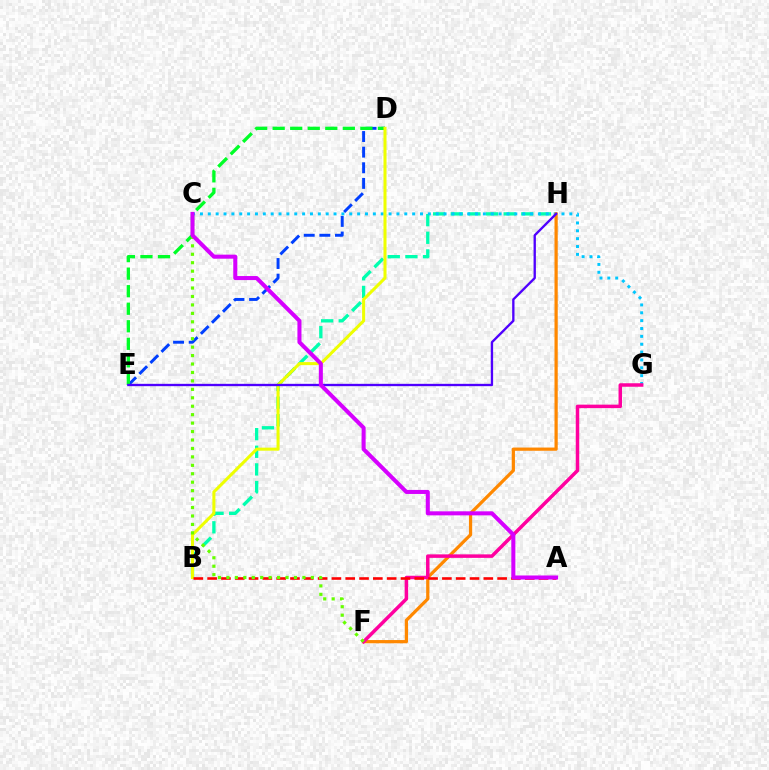{('B', 'H'): [{'color': '#00ffaf', 'line_style': 'dashed', 'thickness': 2.4}], ('D', 'E'): [{'color': '#003fff', 'line_style': 'dashed', 'thickness': 2.12}, {'color': '#00ff27', 'line_style': 'dashed', 'thickness': 2.38}], ('C', 'G'): [{'color': '#00c7ff', 'line_style': 'dotted', 'thickness': 2.14}], ('F', 'H'): [{'color': '#ff8800', 'line_style': 'solid', 'thickness': 2.33}], ('F', 'G'): [{'color': '#ff00a0', 'line_style': 'solid', 'thickness': 2.52}], ('B', 'D'): [{'color': '#eeff00', 'line_style': 'solid', 'thickness': 2.19}], ('A', 'B'): [{'color': '#ff0000', 'line_style': 'dashed', 'thickness': 1.88}], ('C', 'F'): [{'color': '#66ff00', 'line_style': 'dotted', 'thickness': 2.29}], ('E', 'H'): [{'color': '#4f00ff', 'line_style': 'solid', 'thickness': 1.68}], ('A', 'C'): [{'color': '#d600ff', 'line_style': 'solid', 'thickness': 2.91}]}